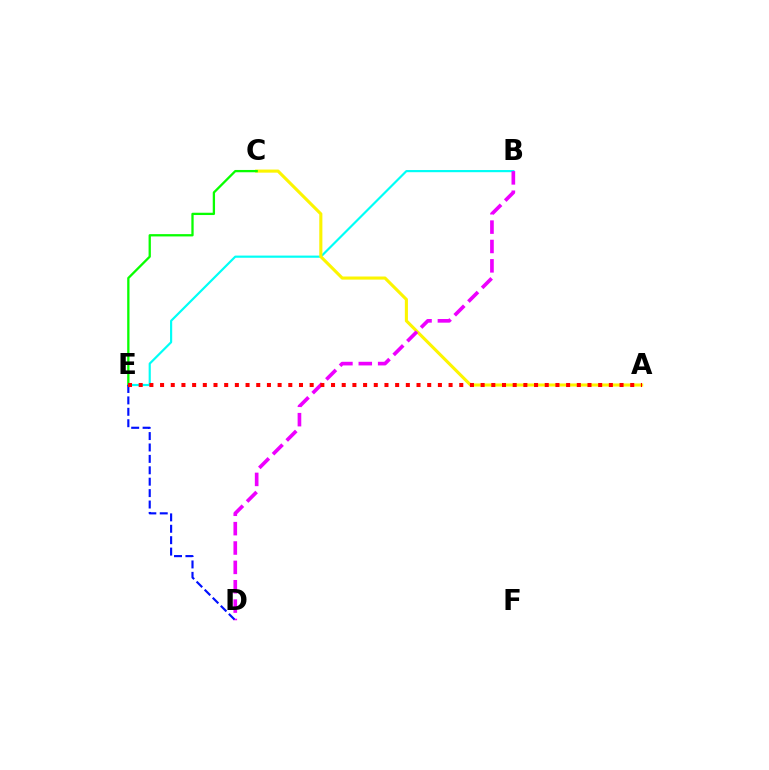{('B', 'E'): [{'color': '#00fff6', 'line_style': 'solid', 'thickness': 1.56}], ('A', 'C'): [{'color': '#fcf500', 'line_style': 'solid', 'thickness': 2.23}], ('B', 'D'): [{'color': '#ee00ff', 'line_style': 'dashed', 'thickness': 2.63}], ('C', 'E'): [{'color': '#08ff00', 'line_style': 'solid', 'thickness': 1.66}], ('D', 'E'): [{'color': '#0010ff', 'line_style': 'dashed', 'thickness': 1.55}], ('A', 'E'): [{'color': '#ff0000', 'line_style': 'dotted', 'thickness': 2.9}]}